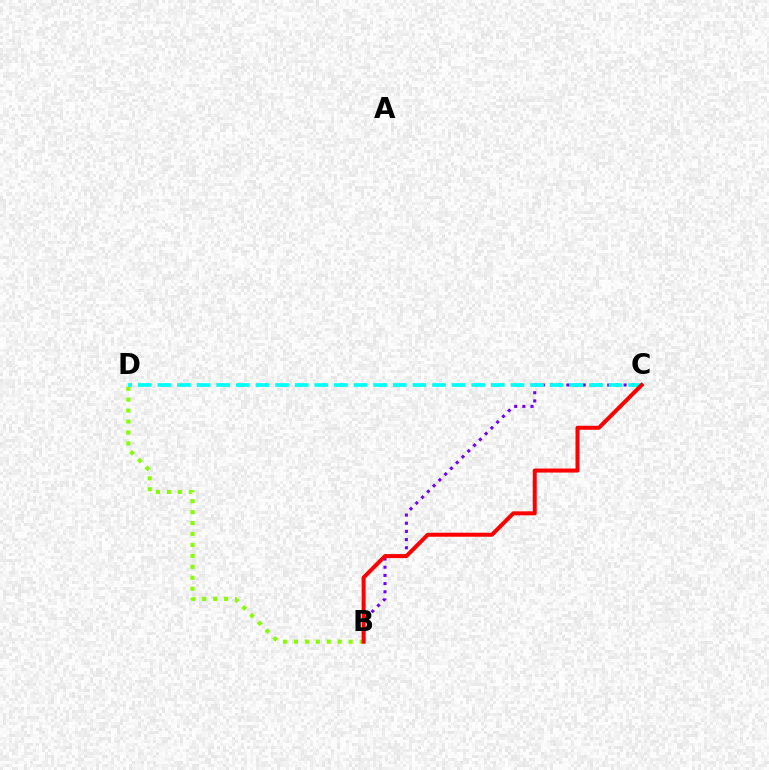{('B', 'D'): [{'color': '#84ff00', 'line_style': 'dotted', 'thickness': 2.97}], ('B', 'C'): [{'color': '#7200ff', 'line_style': 'dotted', 'thickness': 2.22}, {'color': '#ff0000', 'line_style': 'solid', 'thickness': 2.89}], ('C', 'D'): [{'color': '#00fff6', 'line_style': 'dashed', 'thickness': 2.66}]}